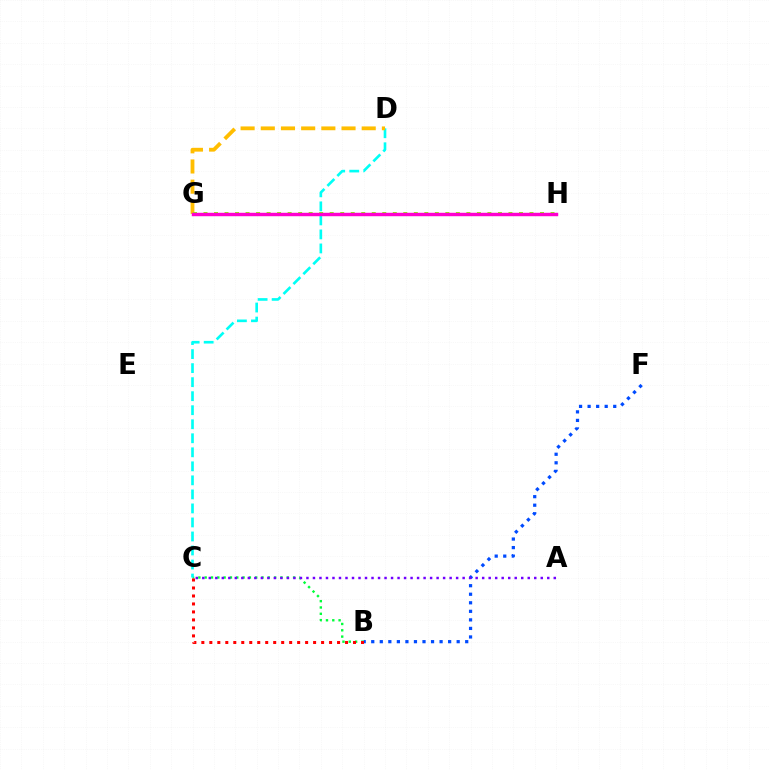{('B', 'F'): [{'color': '#004bff', 'line_style': 'dotted', 'thickness': 2.32}], ('B', 'C'): [{'color': '#00ff39', 'line_style': 'dotted', 'thickness': 1.72}, {'color': '#ff0000', 'line_style': 'dotted', 'thickness': 2.17}], ('C', 'D'): [{'color': '#00fff6', 'line_style': 'dashed', 'thickness': 1.91}], ('D', 'G'): [{'color': '#ffbd00', 'line_style': 'dashed', 'thickness': 2.74}], ('G', 'H'): [{'color': '#84ff00', 'line_style': 'dotted', 'thickness': 2.86}, {'color': '#ff00cf', 'line_style': 'solid', 'thickness': 2.47}], ('A', 'C'): [{'color': '#7200ff', 'line_style': 'dotted', 'thickness': 1.77}]}